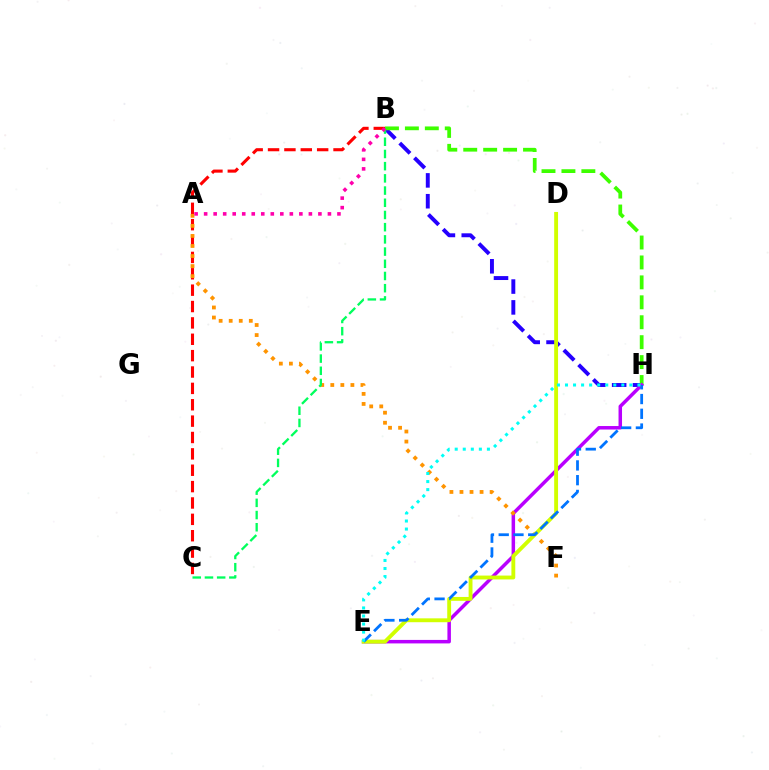{('B', 'H'): [{'color': '#2500ff', 'line_style': 'dashed', 'thickness': 2.83}, {'color': '#3dff00', 'line_style': 'dashed', 'thickness': 2.71}], ('E', 'H'): [{'color': '#b900ff', 'line_style': 'solid', 'thickness': 2.52}, {'color': '#0074ff', 'line_style': 'dashed', 'thickness': 2.0}, {'color': '#00fff6', 'line_style': 'dotted', 'thickness': 2.19}], ('B', 'C'): [{'color': '#ff0000', 'line_style': 'dashed', 'thickness': 2.22}, {'color': '#00ff5c', 'line_style': 'dashed', 'thickness': 1.66}], ('A', 'F'): [{'color': '#ff9400', 'line_style': 'dotted', 'thickness': 2.73}], ('D', 'E'): [{'color': '#d1ff00', 'line_style': 'solid', 'thickness': 2.79}], ('A', 'B'): [{'color': '#ff00ac', 'line_style': 'dotted', 'thickness': 2.59}]}